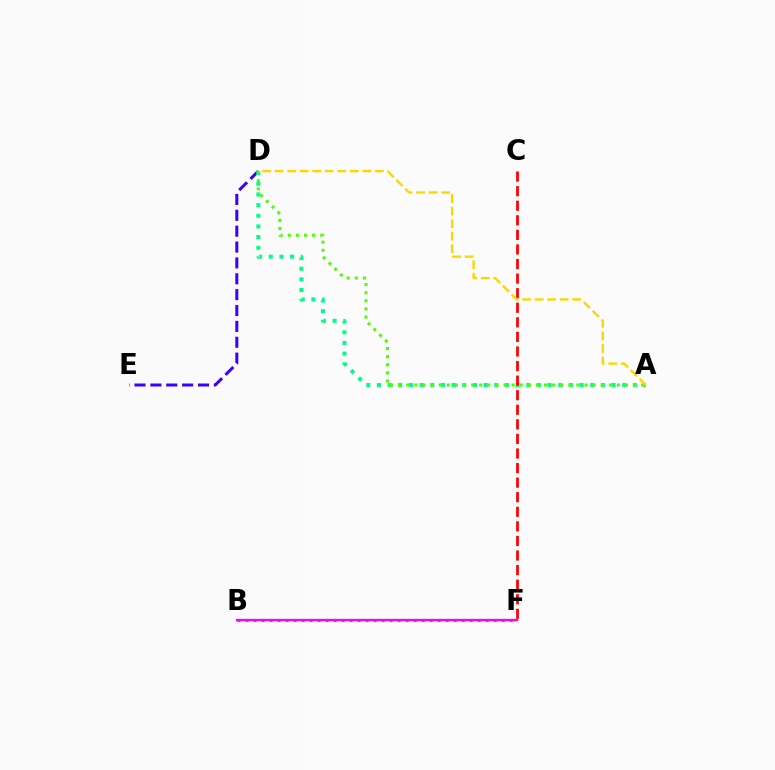{('D', 'E'): [{'color': '#3700ff', 'line_style': 'dashed', 'thickness': 2.16}], ('A', 'D'): [{'color': '#00ff86', 'line_style': 'dotted', 'thickness': 2.9}, {'color': '#4fff00', 'line_style': 'dotted', 'thickness': 2.2}, {'color': '#ffd500', 'line_style': 'dashed', 'thickness': 1.7}], ('C', 'F'): [{'color': '#ff0000', 'line_style': 'dashed', 'thickness': 1.98}], ('B', 'F'): [{'color': '#009eff', 'line_style': 'dotted', 'thickness': 2.18}, {'color': '#ff00ed', 'line_style': 'solid', 'thickness': 1.67}]}